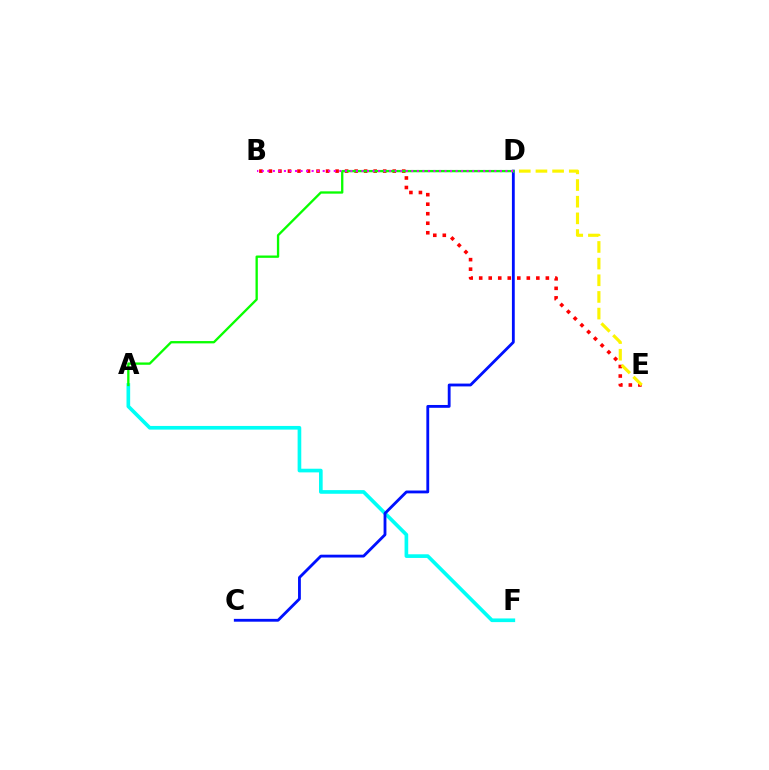{('A', 'F'): [{'color': '#00fff6', 'line_style': 'solid', 'thickness': 2.64}], ('B', 'E'): [{'color': '#ff0000', 'line_style': 'dotted', 'thickness': 2.59}], ('C', 'D'): [{'color': '#0010ff', 'line_style': 'solid', 'thickness': 2.04}], ('D', 'E'): [{'color': '#fcf500', 'line_style': 'dashed', 'thickness': 2.26}], ('A', 'D'): [{'color': '#08ff00', 'line_style': 'solid', 'thickness': 1.67}], ('B', 'D'): [{'color': '#ee00ff', 'line_style': 'dotted', 'thickness': 1.5}]}